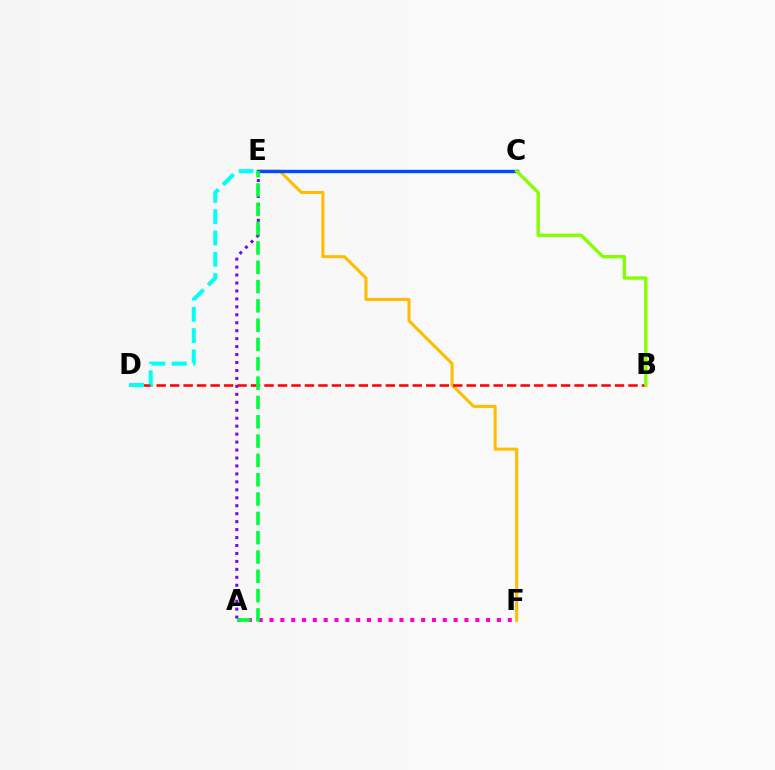{('E', 'F'): [{'color': '#ffbd00', 'line_style': 'solid', 'thickness': 2.2}], ('A', 'F'): [{'color': '#ff00cf', 'line_style': 'dotted', 'thickness': 2.94}], ('A', 'E'): [{'color': '#7200ff', 'line_style': 'dotted', 'thickness': 2.16}, {'color': '#00ff39', 'line_style': 'dashed', 'thickness': 2.62}], ('B', 'D'): [{'color': '#ff0000', 'line_style': 'dashed', 'thickness': 1.83}], ('D', 'E'): [{'color': '#00fff6', 'line_style': 'dashed', 'thickness': 2.89}], ('C', 'E'): [{'color': '#004bff', 'line_style': 'solid', 'thickness': 2.43}], ('B', 'C'): [{'color': '#84ff00', 'line_style': 'solid', 'thickness': 2.39}]}